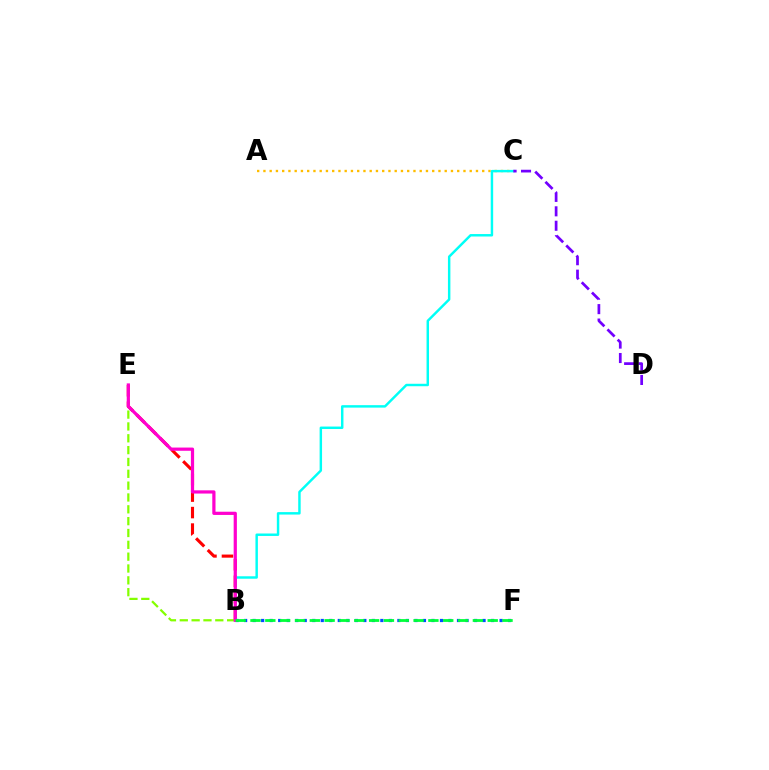{('A', 'C'): [{'color': '#ffbd00', 'line_style': 'dotted', 'thickness': 1.7}], ('B', 'E'): [{'color': '#ff0000', 'line_style': 'dashed', 'thickness': 2.24}, {'color': '#84ff00', 'line_style': 'dashed', 'thickness': 1.61}, {'color': '#ff00cf', 'line_style': 'solid', 'thickness': 2.32}], ('B', 'C'): [{'color': '#00fff6', 'line_style': 'solid', 'thickness': 1.76}], ('B', 'F'): [{'color': '#004bff', 'line_style': 'dotted', 'thickness': 2.31}, {'color': '#00ff39', 'line_style': 'dashed', 'thickness': 2.01}], ('C', 'D'): [{'color': '#7200ff', 'line_style': 'dashed', 'thickness': 1.96}]}